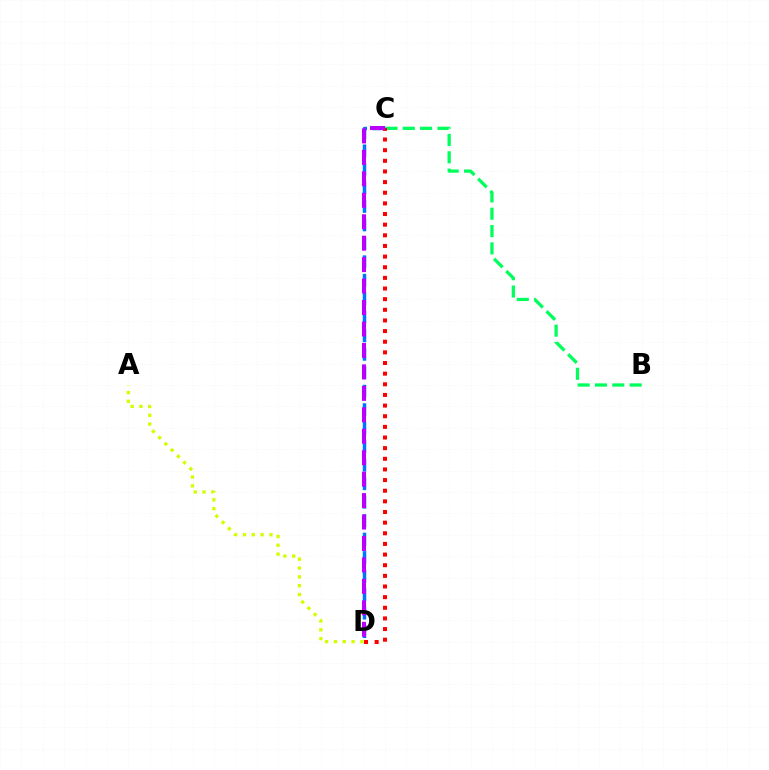{('C', 'D'): [{'color': '#0074ff', 'line_style': 'dashed', 'thickness': 2.51}, {'color': '#ff0000', 'line_style': 'dotted', 'thickness': 2.89}, {'color': '#b900ff', 'line_style': 'dashed', 'thickness': 2.91}], ('B', 'C'): [{'color': '#00ff5c', 'line_style': 'dashed', 'thickness': 2.35}], ('A', 'D'): [{'color': '#d1ff00', 'line_style': 'dotted', 'thickness': 2.4}]}